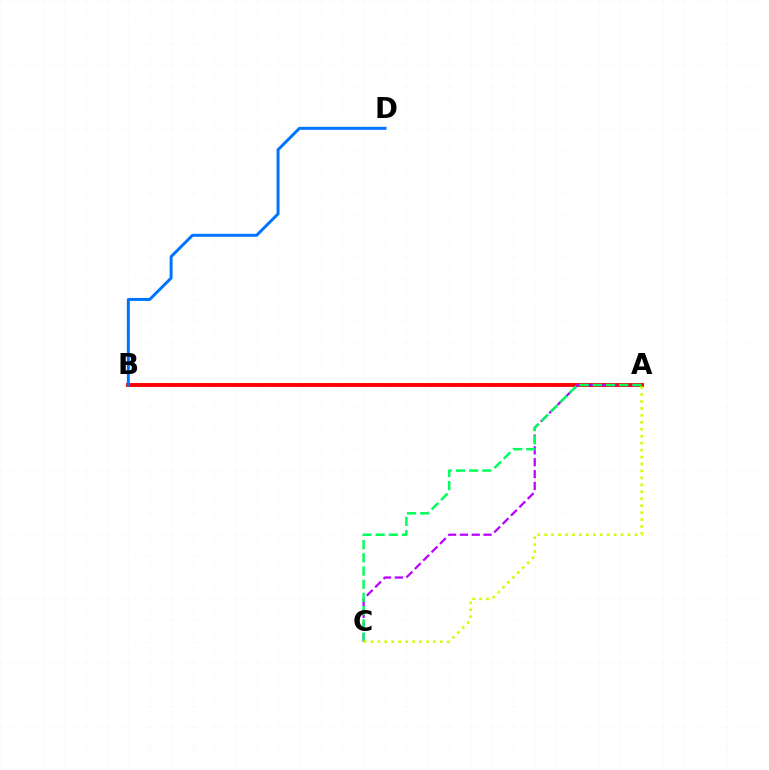{('A', 'B'): [{'color': '#ff0000', 'line_style': 'solid', 'thickness': 2.81}], ('B', 'D'): [{'color': '#0074ff', 'line_style': 'solid', 'thickness': 2.14}], ('A', 'C'): [{'color': '#b900ff', 'line_style': 'dashed', 'thickness': 1.61}, {'color': '#00ff5c', 'line_style': 'dashed', 'thickness': 1.79}, {'color': '#d1ff00', 'line_style': 'dotted', 'thickness': 1.89}]}